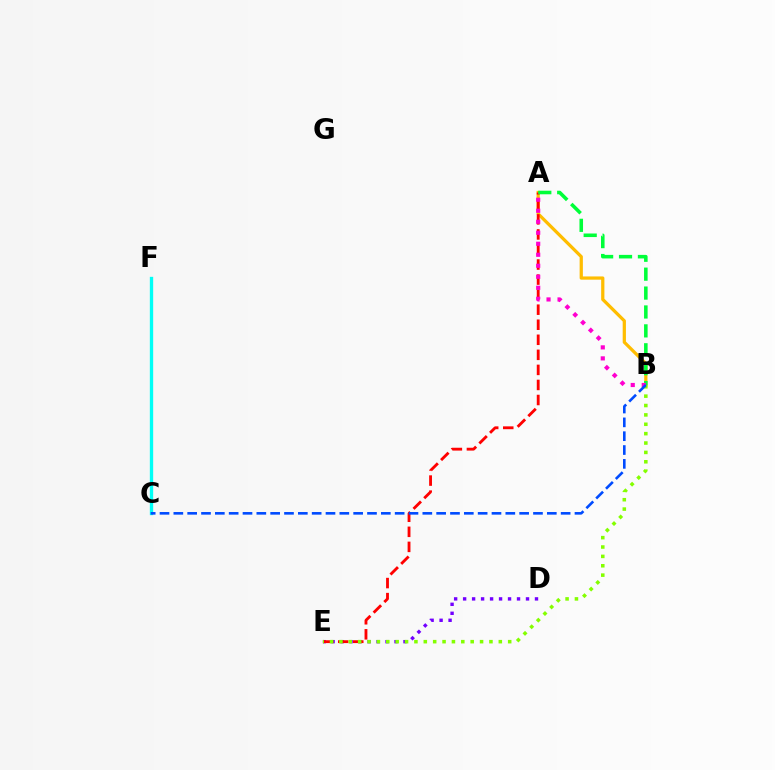{('D', 'E'): [{'color': '#7200ff', 'line_style': 'dotted', 'thickness': 2.44}], ('A', 'B'): [{'color': '#ffbd00', 'line_style': 'solid', 'thickness': 2.33}, {'color': '#00ff39', 'line_style': 'dashed', 'thickness': 2.57}, {'color': '#ff00cf', 'line_style': 'dotted', 'thickness': 2.99}], ('A', 'E'): [{'color': '#ff0000', 'line_style': 'dashed', 'thickness': 2.04}], ('B', 'E'): [{'color': '#84ff00', 'line_style': 'dotted', 'thickness': 2.55}], ('C', 'F'): [{'color': '#00fff6', 'line_style': 'solid', 'thickness': 2.4}], ('B', 'C'): [{'color': '#004bff', 'line_style': 'dashed', 'thickness': 1.88}]}